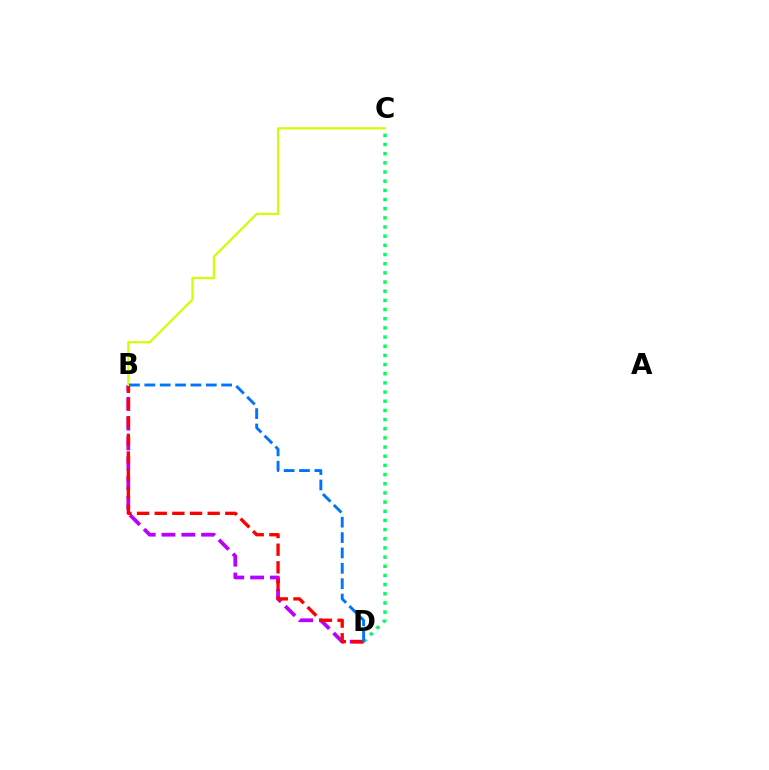{('B', 'D'): [{'color': '#b900ff', 'line_style': 'dashed', 'thickness': 2.69}, {'color': '#ff0000', 'line_style': 'dashed', 'thickness': 2.4}, {'color': '#0074ff', 'line_style': 'dashed', 'thickness': 2.09}], ('C', 'D'): [{'color': '#00ff5c', 'line_style': 'dotted', 'thickness': 2.49}], ('B', 'C'): [{'color': '#d1ff00', 'line_style': 'solid', 'thickness': 1.57}]}